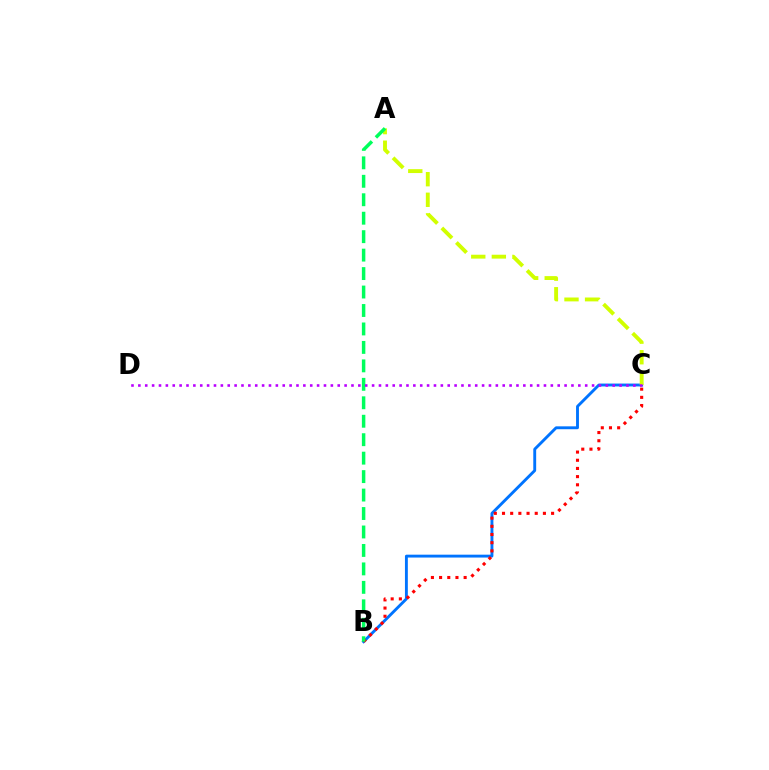{('B', 'C'): [{'color': '#0074ff', 'line_style': 'solid', 'thickness': 2.08}, {'color': '#ff0000', 'line_style': 'dotted', 'thickness': 2.22}], ('A', 'C'): [{'color': '#d1ff00', 'line_style': 'dashed', 'thickness': 2.8}], ('A', 'B'): [{'color': '#00ff5c', 'line_style': 'dashed', 'thickness': 2.51}], ('C', 'D'): [{'color': '#b900ff', 'line_style': 'dotted', 'thickness': 1.87}]}